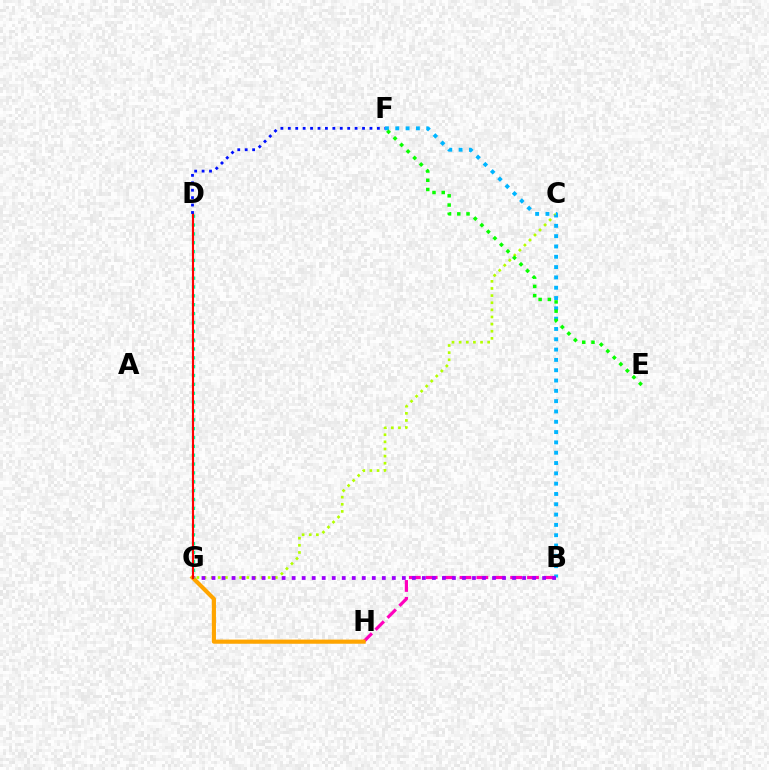{('C', 'G'): [{'color': '#b3ff00', 'line_style': 'dotted', 'thickness': 1.94}], ('B', 'H'): [{'color': '#ff00bd', 'line_style': 'dashed', 'thickness': 2.29}], ('B', 'F'): [{'color': '#00b5ff', 'line_style': 'dotted', 'thickness': 2.8}], ('B', 'G'): [{'color': '#9b00ff', 'line_style': 'dotted', 'thickness': 2.72}], ('G', 'H'): [{'color': '#ffa500', 'line_style': 'solid', 'thickness': 2.99}], ('D', 'G'): [{'color': '#00ff9d', 'line_style': 'dotted', 'thickness': 2.41}, {'color': '#ff0000', 'line_style': 'solid', 'thickness': 1.52}], ('E', 'F'): [{'color': '#08ff00', 'line_style': 'dotted', 'thickness': 2.51}], ('D', 'F'): [{'color': '#0010ff', 'line_style': 'dotted', 'thickness': 2.02}]}